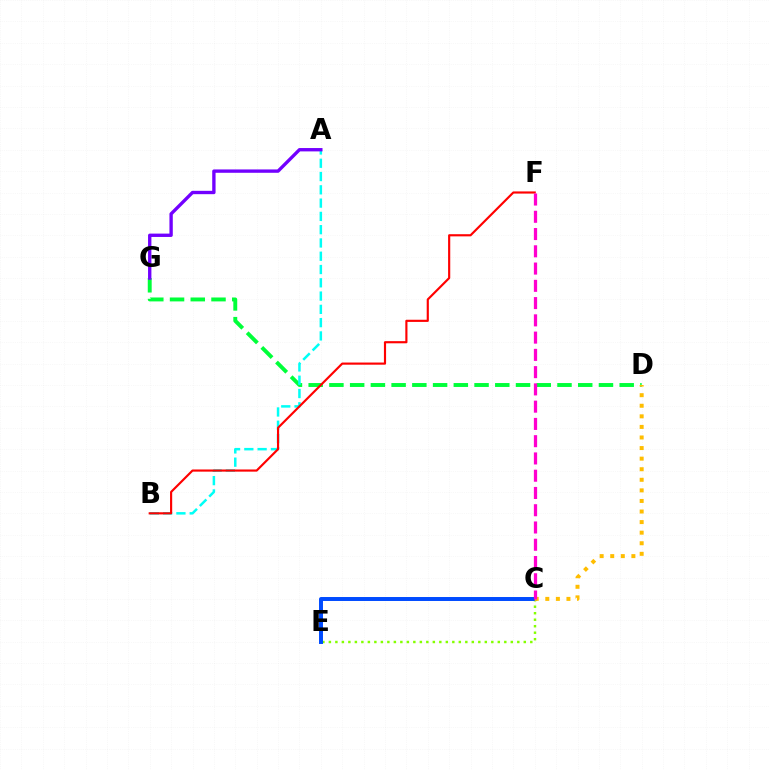{('D', 'G'): [{'color': '#00ff39', 'line_style': 'dashed', 'thickness': 2.82}], ('A', 'B'): [{'color': '#00fff6', 'line_style': 'dashed', 'thickness': 1.8}], ('C', 'E'): [{'color': '#84ff00', 'line_style': 'dotted', 'thickness': 1.77}, {'color': '#004bff', 'line_style': 'solid', 'thickness': 2.85}], ('A', 'G'): [{'color': '#7200ff', 'line_style': 'solid', 'thickness': 2.41}], ('B', 'F'): [{'color': '#ff0000', 'line_style': 'solid', 'thickness': 1.55}], ('C', 'D'): [{'color': '#ffbd00', 'line_style': 'dotted', 'thickness': 2.87}], ('C', 'F'): [{'color': '#ff00cf', 'line_style': 'dashed', 'thickness': 2.34}]}